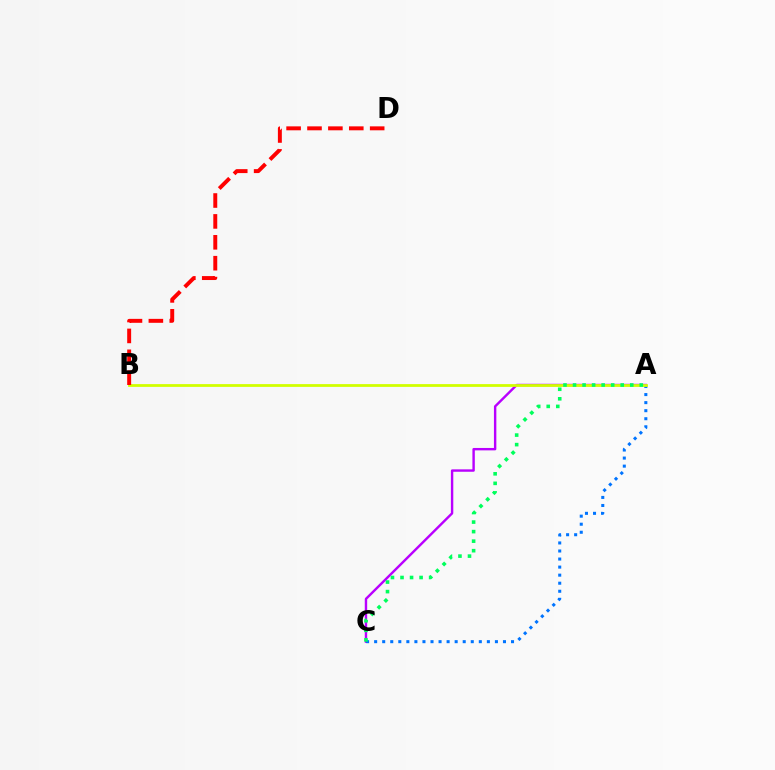{('A', 'C'): [{'color': '#b900ff', 'line_style': 'solid', 'thickness': 1.74}, {'color': '#0074ff', 'line_style': 'dotted', 'thickness': 2.19}, {'color': '#00ff5c', 'line_style': 'dotted', 'thickness': 2.59}], ('A', 'B'): [{'color': '#d1ff00', 'line_style': 'solid', 'thickness': 2.0}], ('B', 'D'): [{'color': '#ff0000', 'line_style': 'dashed', 'thickness': 2.84}]}